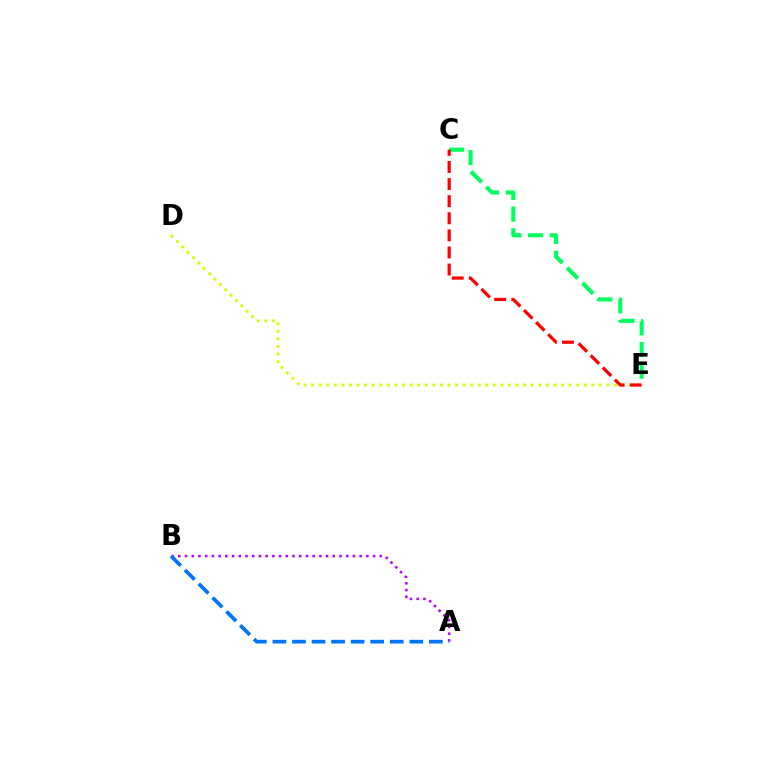{('D', 'E'): [{'color': '#d1ff00', 'line_style': 'dotted', 'thickness': 2.06}], ('C', 'E'): [{'color': '#00ff5c', 'line_style': 'dashed', 'thickness': 2.95}, {'color': '#ff0000', 'line_style': 'dashed', 'thickness': 2.32}], ('A', 'B'): [{'color': '#b900ff', 'line_style': 'dotted', 'thickness': 1.82}, {'color': '#0074ff', 'line_style': 'dashed', 'thickness': 2.66}]}